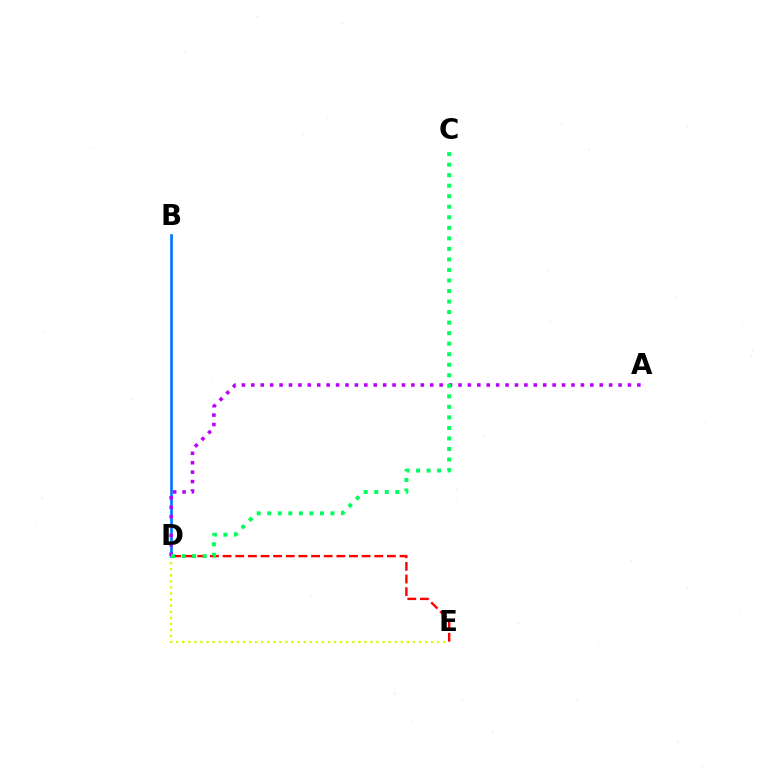{('D', 'E'): [{'color': '#d1ff00', 'line_style': 'dotted', 'thickness': 1.65}, {'color': '#ff0000', 'line_style': 'dashed', 'thickness': 1.72}], ('B', 'D'): [{'color': '#0074ff', 'line_style': 'solid', 'thickness': 1.92}], ('A', 'D'): [{'color': '#b900ff', 'line_style': 'dotted', 'thickness': 2.56}], ('C', 'D'): [{'color': '#00ff5c', 'line_style': 'dotted', 'thickness': 2.86}]}